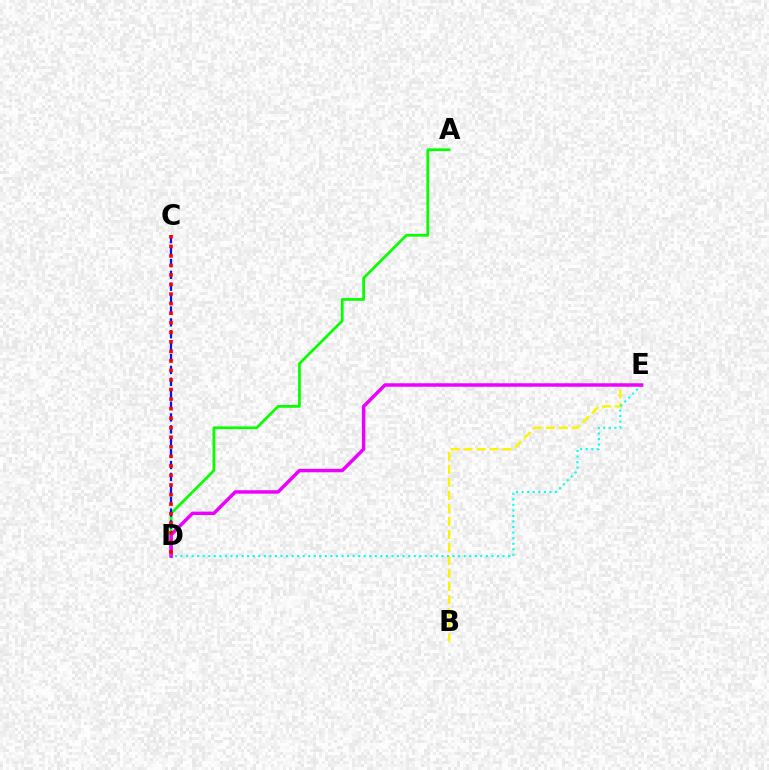{('A', 'D'): [{'color': '#08ff00', 'line_style': 'solid', 'thickness': 1.97}], ('B', 'E'): [{'color': '#fcf500', 'line_style': 'dashed', 'thickness': 1.77}], ('D', 'E'): [{'color': '#00fff6', 'line_style': 'dotted', 'thickness': 1.51}, {'color': '#ee00ff', 'line_style': 'solid', 'thickness': 2.5}], ('C', 'D'): [{'color': '#0010ff', 'line_style': 'dashed', 'thickness': 1.61}, {'color': '#ff0000', 'line_style': 'dotted', 'thickness': 2.59}]}